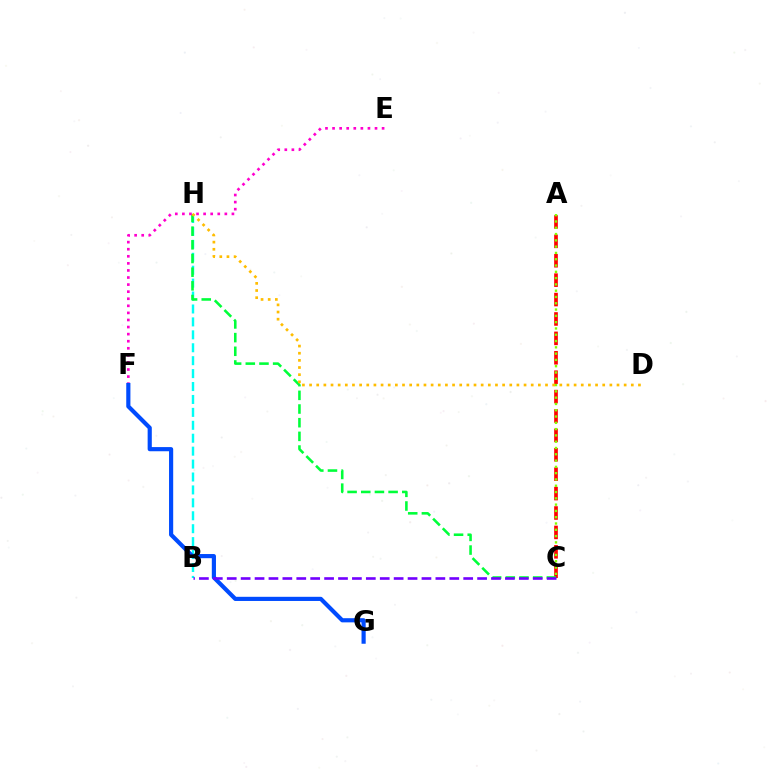{('A', 'C'): [{'color': '#ff0000', 'line_style': 'dashed', 'thickness': 2.64}, {'color': '#84ff00', 'line_style': 'dotted', 'thickness': 1.71}], ('B', 'H'): [{'color': '#00fff6', 'line_style': 'dashed', 'thickness': 1.76}], ('C', 'H'): [{'color': '#00ff39', 'line_style': 'dashed', 'thickness': 1.86}], ('D', 'H'): [{'color': '#ffbd00', 'line_style': 'dotted', 'thickness': 1.94}], ('E', 'F'): [{'color': '#ff00cf', 'line_style': 'dotted', 'thickness': 1.92}], ('F', 'G'): [{'color': '#004bff', 'line_style': 'solid', 'thickness': 3.0}], ('B', 'C'): [{'color': '#7200ff', 'line_style': 'dashed', 'thickness': 1.89}]}